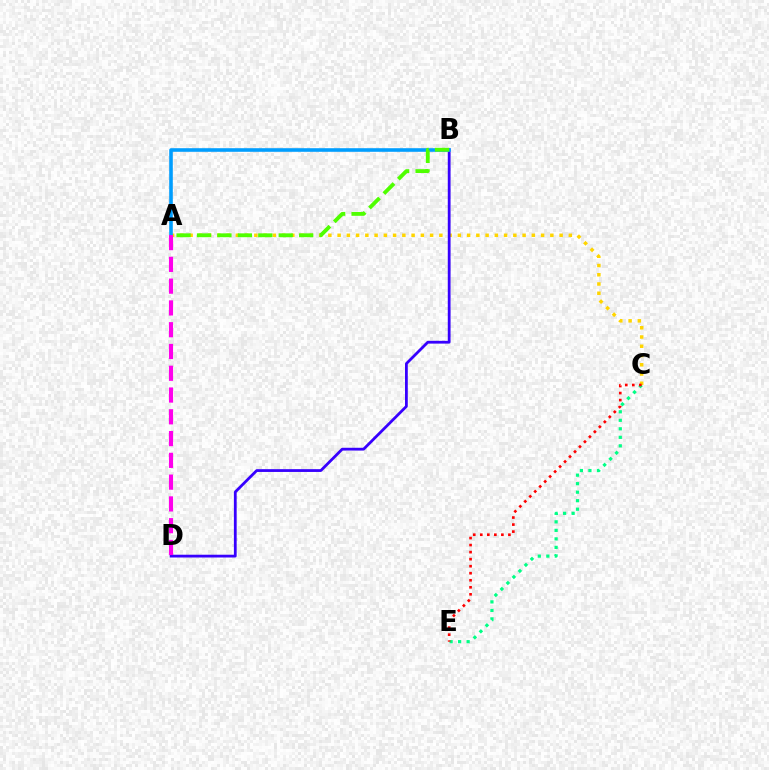{('C', 'E'): [{'color': '#00ff86', 'line_style': 'dotted', 'thickness': 2.31}, {'color': '#ff0000', 'line_style': 'dotted', 'thickness': 1.91}], ('A', 'C'): [{'color': '#ffd500', 'line_style': 'dotted', 'thickness': 2.51}], ('B', 'D'): [{'color': '#3700ff', 'line_style': 'solid', 'thickness': 2.0}], ('A', 'B'): [{'color': '#009eff', 'line_style': 'solid', 'thickness': 2.59}, {'color': '#4fff00', 'line_style': 'dashed', 'thickness': 2.78}], ('A', 'D'): [{'color': '#ff00ed', 'line_style': 'dashed', 'thickness': 2.96}]}